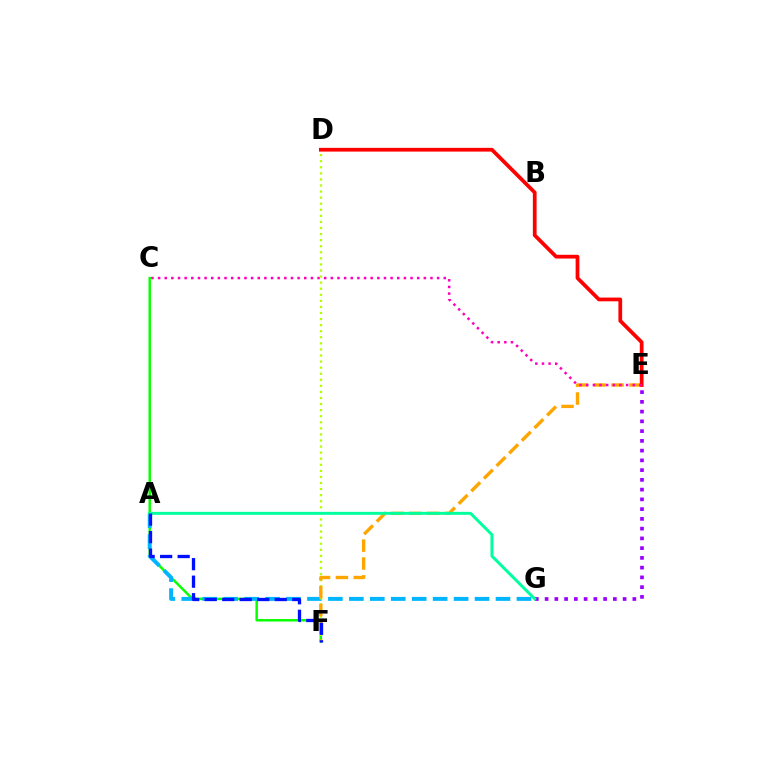{('C', 'F'): [{'color': '#08ff00', 'line_style': 'solid', 'thickness': 1.78}], ('A', 'G'): [{'color': '#00b5ff', 'line_style': 'dashed', 'thickness': 2.85}, {'color': '#00ff9d', 'line_style': 'solid', 'thickness': 2.14}], ('D', 'F'): [{'color': '#b3ff00', 'line_style': 'dotted', 'thickness': 1.65}], ('E', 'F'): [{'color': '#ffa500', 'line_style': 'dashed', 'thickness': 2.43}], ('E', 'G'): [{'color': '#9b00ff', 'line_style': 'dotted', 'thickness': 2.65}], ('D', 'E'): [{'color': '#ff0000', 'line_style': 'solid', 'thickness': 2.7}], ('C', 'E'): [{'color': '#ff00bd', 'line_style': 'dotted', 'thickness': 1.81}], ('A', 'F'): [{'color': '#0010ff', 'line_style': 'dashed', 'thickness': 2.38}]}